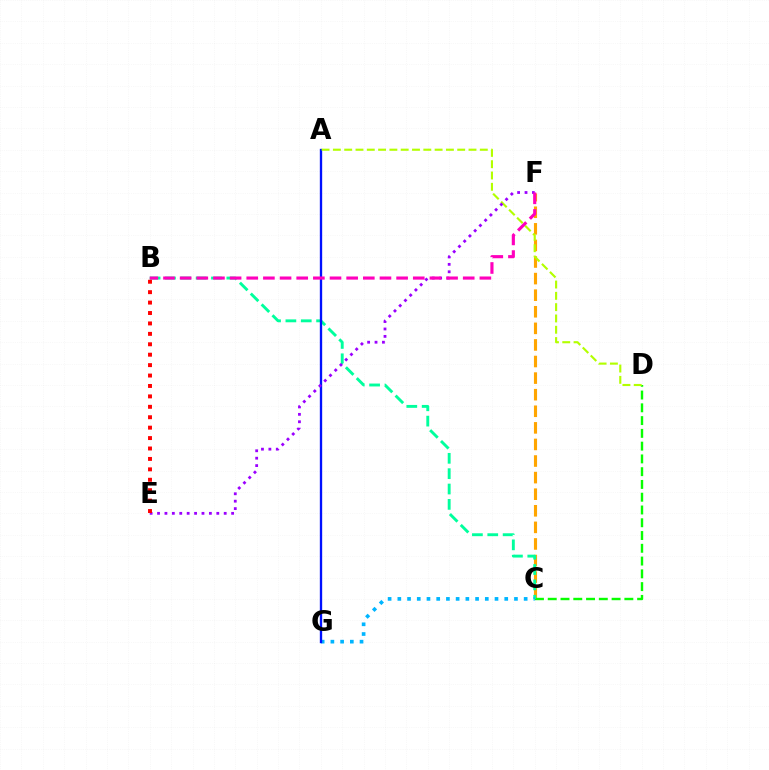{('C', 'F'): [{'color': '#ffa500', 'line_style': 'dashed', 'thickness': 2.25}], ('C', 'D'): [{'color': '#08ff00', 'line_style': 'dashed', 'thickness': 1.73}], ('B', 'C'): [{'color': '#00ff9d', 'line_style': 'dashed', 'thickness': 2.09}], ('C', 'G'): [{'color': '#00b5ff', 'line_style': 'dotted', 'thickness': 2.64}], ('A', 'G'): [{'color': '#0010ff', 'line_style': 'solid', 'thickness': 1.68}], ('A', 'D'): [{'color': '#b3ff00', 'line_style': 'dashed', 'thickness': 1.54}], ('E', 'F'): [{'color': '#9b00ff', 'line_style': 'dotted', 'thickness': 2.01}], ('B', 'F'): [{'color': '#ff00bd', 'line_style': 'dashed', 'thickness': 2.26}], ('B', 'E'): [{'color': '#ff0000', 'line_style': 'dotted', 'thickness': 2.83}]}